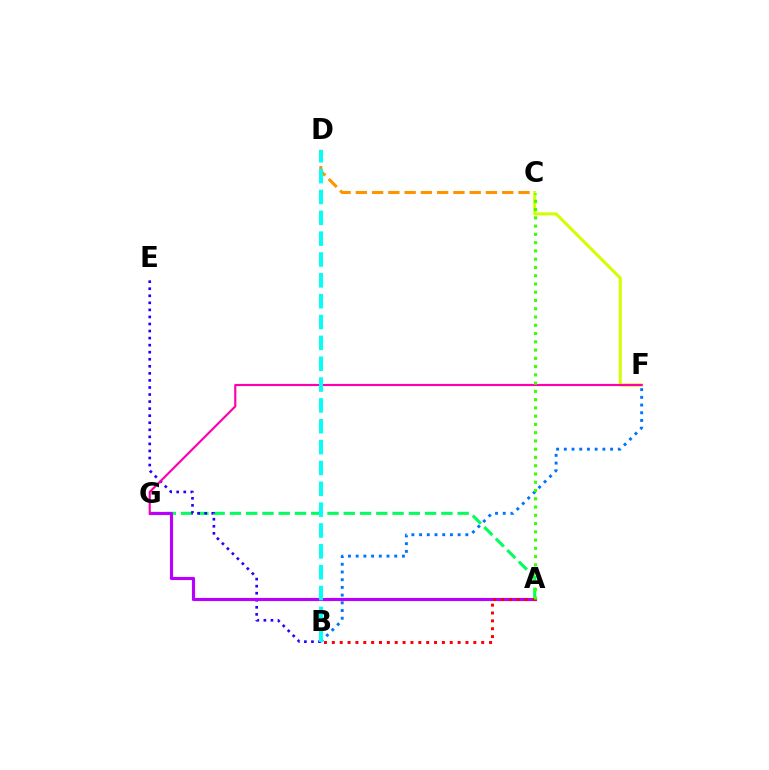{('A', 'G'): [{'color': '#00ff5c', 'line_style': 'dashed', 'thickness': 2.21}, {'color': '#b900ff', 'line_style': 'solid', 'thickness': 2.26}], ('C', 'D'): [{'color': '#ff9400', 'line_style': 'dashed', 'thickness': 2.21}], ('C', 'F'): [{'color': '#d1ff00', 'line_style': 'solid', 'thickness': 2.18}], ('B', 'E'): [{'color': '#2500ff', 'line_style': 'dotted', 'thickness': 1.92}], ('B', 'F'): [{'color': '#0074ff', 'line_style': 'dotted', 'thickness': 2.09}], ('F', 'G'): [{'color': '#ff00ac', 'line_style': 'solid', 'thickness': 1.55}], ('A', 'B'): [{'color': '#ff0000', 'line_style': 'dotted', 'thickness': 2.14}], ('B', 'D'): [{'color': '#00fff6', 'line_style': 'dashed', 'thickness': 2.83}], ('A', 'C'): [{'color': '#3dff00', 'line_style': 'dotted', 'thickness': 2.24}]}